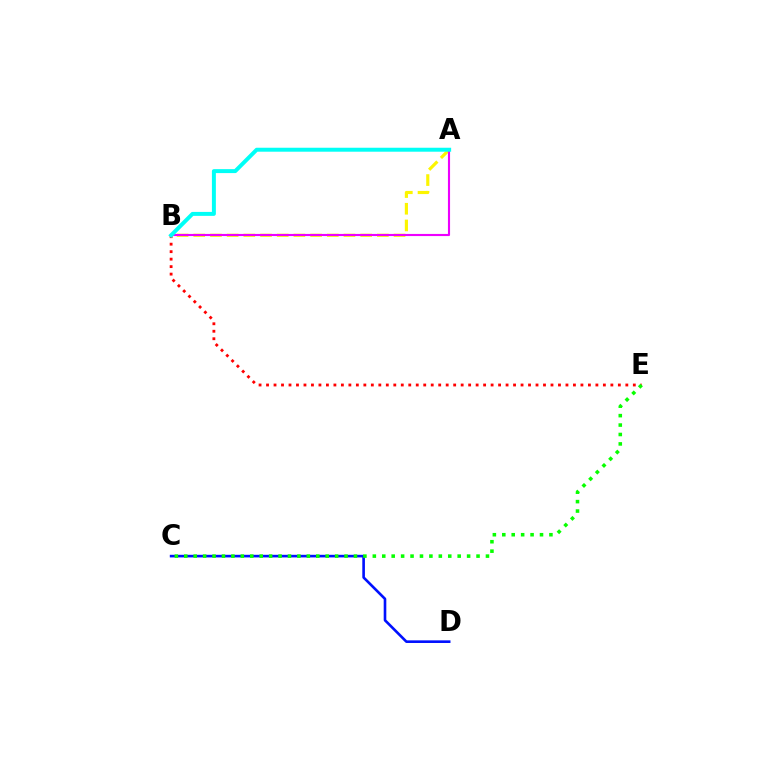{('B', 'E'): [{'color': '#ff0000', 'line_style': 'dotted', 'thickness': 2.03}], ('C', 'D'): [{'color': '#0010ff', 'line_style': 'solid', 'thickness': 1.89}], ('C', 'E'): [{'color': '#08ff00', 'line_style': 'dotted', 'thickness': 2.56}], ('A', 'B'): [{'color': '#fcf500', 'line_style': 'dashed', 'thickness': 2.27}, {'color': '#ee00ff', 'line_style': 'solid', 'thickness': 1.53}, {'color': '#00fff6', 'line_style': 'solid', 'thickness': 2.85}]}